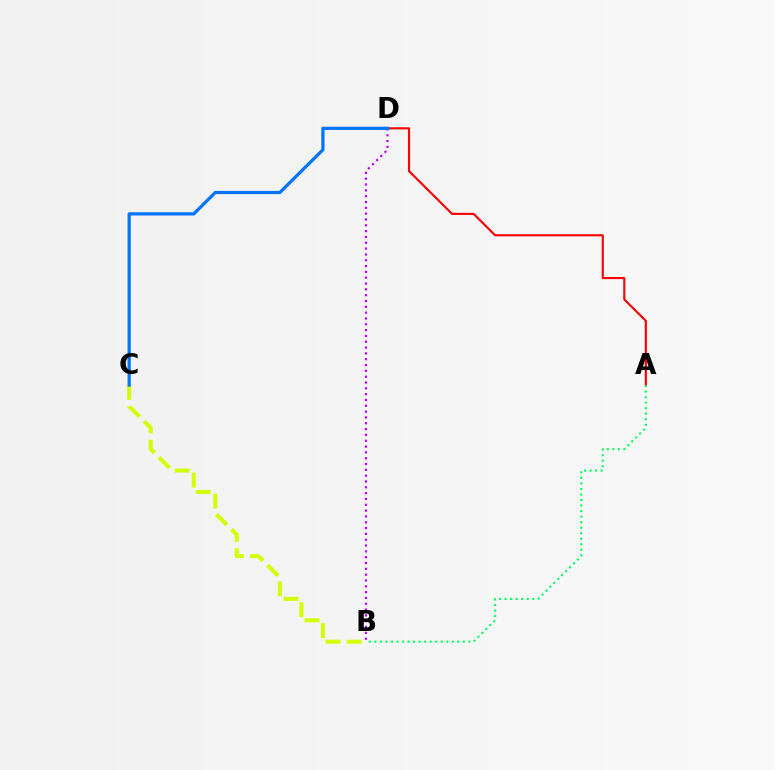{('A', 'D'): [{'color': '#ff0000', 'line_style': 'solid', 'thickness': 1.54}], ('B', 'D'): [{'color': '#b900ff', 'line_style': 'dotted', 'thickness': 1.58}], ('B', 'C'): [{'color': '#d1ff00', 'line_style': 'dashed', 'thickness': 2.88}], ('C', 'D'): [{'color': '#0074ff', 'line_style': 'solid', 'thickness': 2.32}], ('A', 'B'): [{'color': '#00ff5c', 'line_style': 'dotted', 'thickness': 1.5}]}